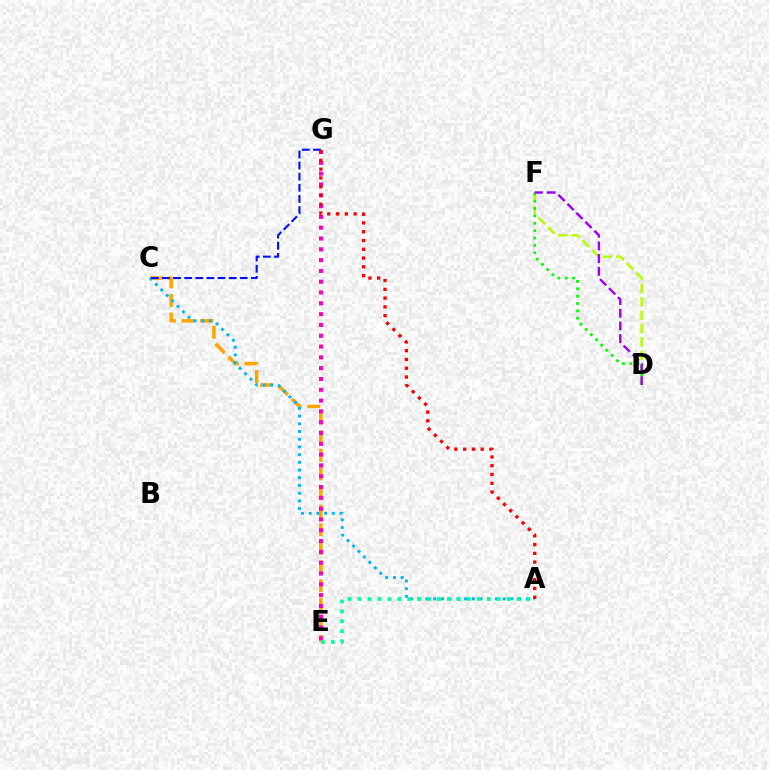{('C', 'E'): [{'color': '#ffa500', 'line_style': 'dashed', 'thickness': 2.53}], ('A', 'C'): [{'color': '#00b5ff', 'line_style': 'dotted', 'thickness': 2.1}], ('E', 'G'): [{'color': '#ff00bd', 'line_style': 'dotted', 'thickness': 2.94}], ('D', 'F'): [{'color': '#b3ff00', 'line_style': 'dashed', 'thickness': 1.82}, {'color': '#08ff00', 'line_style': 'dotted', 'thickness': 2.0}, {'color': '#9b00ff', 'line_style': 'dashed', 'thickness': 1.72}], ('A', 'E'): [{'color': '#00ff9d', 'line_style': 'dotted', 'thickness': 2.7}], ('C', 'G'): [{'color': '#0010ff', 'line_style': 'dashed', 'thickness': 1.51}], ('A', 'G'): [{'color': '#ff0000', 'line_style': 'dotted', 'thickness': 2.38}]}